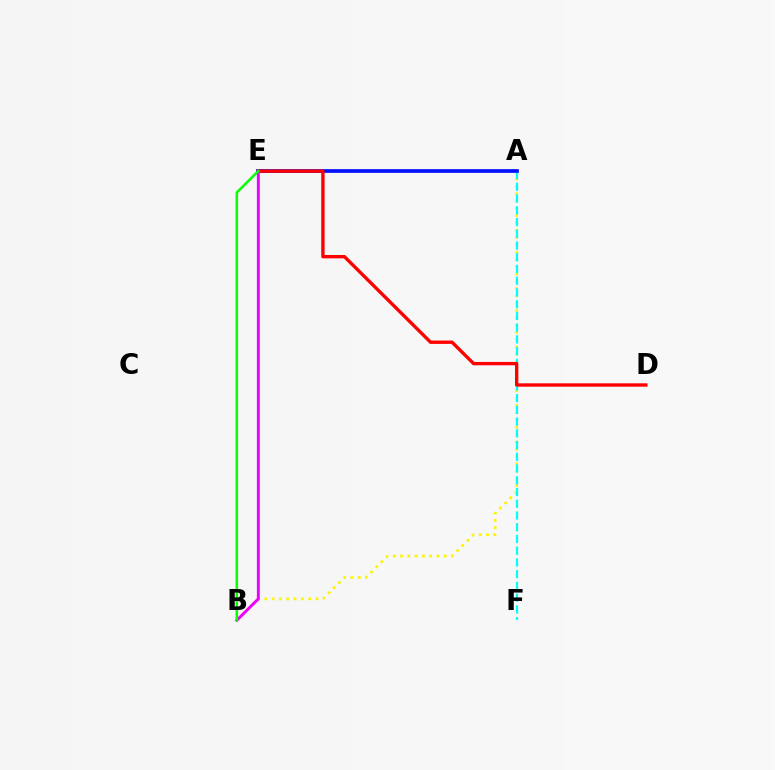{('A', 'B'): [{'color': '#fcf500', 'line_style': 'dotted', 'thickness': 1.98}], ('A', 'F'): [{'color': '#00fff6', 'line_style': 'dashed', 'thickness': 1.59}], ('A', 'E'): [{'color': '#0010ff', 'line_style': 'solid', 'thickness': 2.66}], ('D', 'E'): [{'color': '#ff0000', 'line_style': 'solid', 'thickness': 2.42}], ('B', 'E'): [{'color': '#ee00ff', 'line_style': 'solid', 'thickness': 2.1}, {'color': '#08ff00', 'line_style': 'solid', 'thickness': 1.82}]}